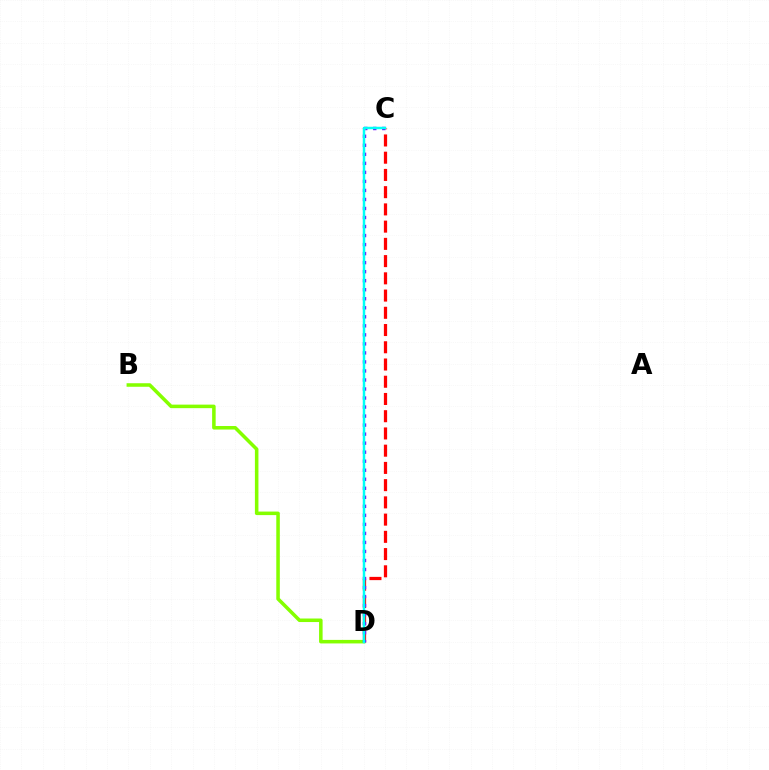{('C', 'D'): [{'color': '#ff0000', 'line_style': 'dashed', 'thickness': 2.34}, {'color': '#7200ff', 'line_style': 'dotted', 'thickness': 2.45}, {'color': '#00fff6', 'line_style': 'solid', 'thickness': 1.79}], ('B', 'D'): [{'color': '#84ff00', 'line_style': 'solid', 'thickness': 2.54}]}